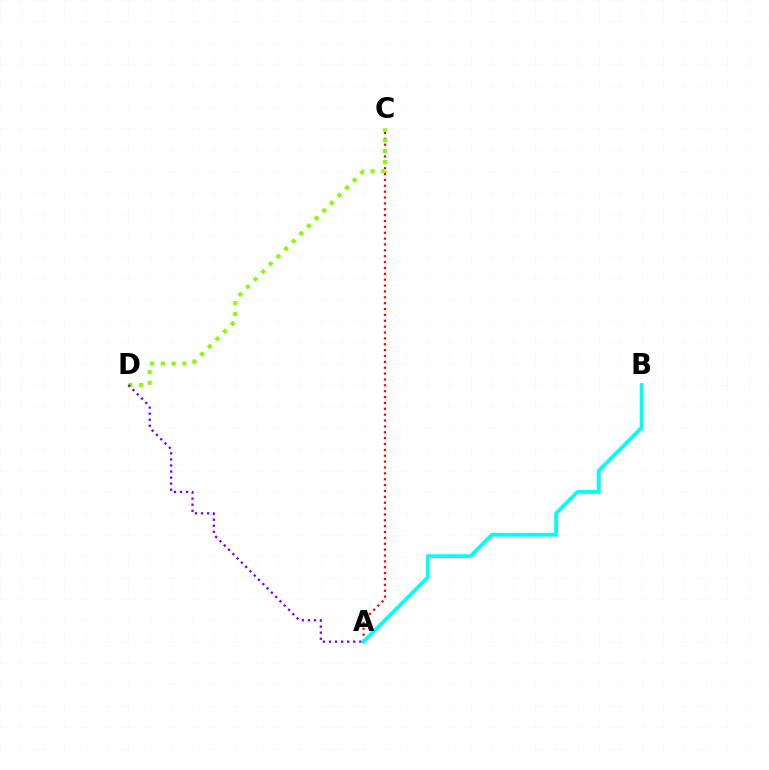{('A', 'C'): [{'color': '#ff0000', 'line_style': 'dotted', 'thickness': 1.59}], ('C', 'D'): [{'color': '#84ff00', 'line_style': 'dotted', 'thickness': 2.93}], ('A', 'D'): [{'color': '#7200ff', 'line_style': 'dotted', 'thickness': 1.65}], ('A', 'B'): [{'color': '#00fff6', 'line_style': 'solid', 'thickness': 2.71}]}